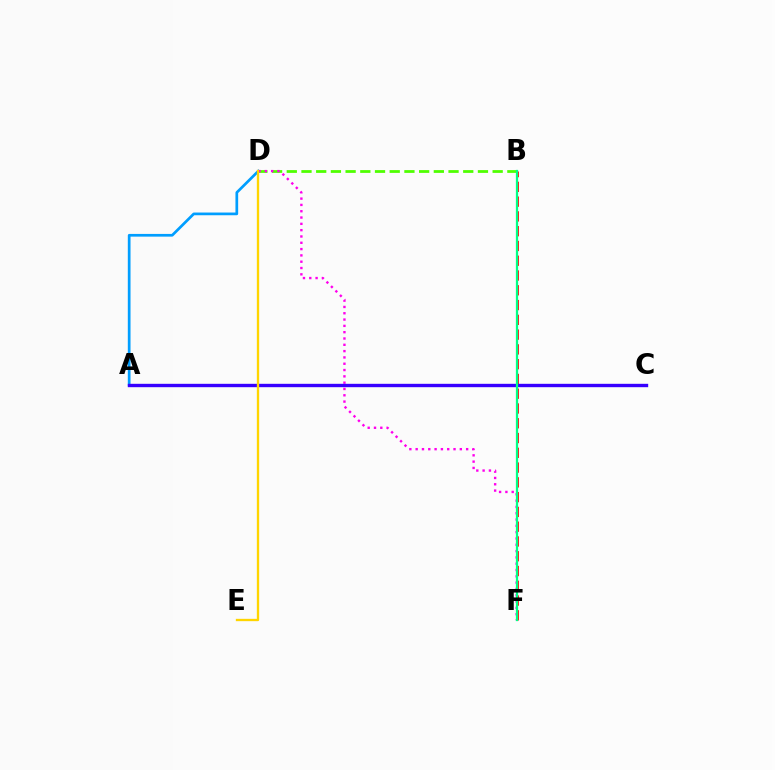{('B', 'F'): [{'color': '#ff0000', 'line_style': 'dashed', 'thickness': 2.01}, {'color': '#00ff86', 'line_style': 'solid', 'thickness': 1.62}], ('A', 'D'): [{'color': '#009eff', 'line_style': 'solid', 'thickness': 1.95}], ('B', 'D'): [{'color': '#4fff00', 'line_style': 'dashed', 'thickness': 2.0}], ('D', 'F'): [{'color': '#ff00ed', 'line_style': 'dotted', 'thickness': 1.71}], ('A', 'C'): [{'color': '#3700ff', 'line_style': 'solid', 'thickness': 2.43}], ('D', 'E'): [{'color': '#ffd500', 'line_style': 'solid', 'thickness': 1.68}]}